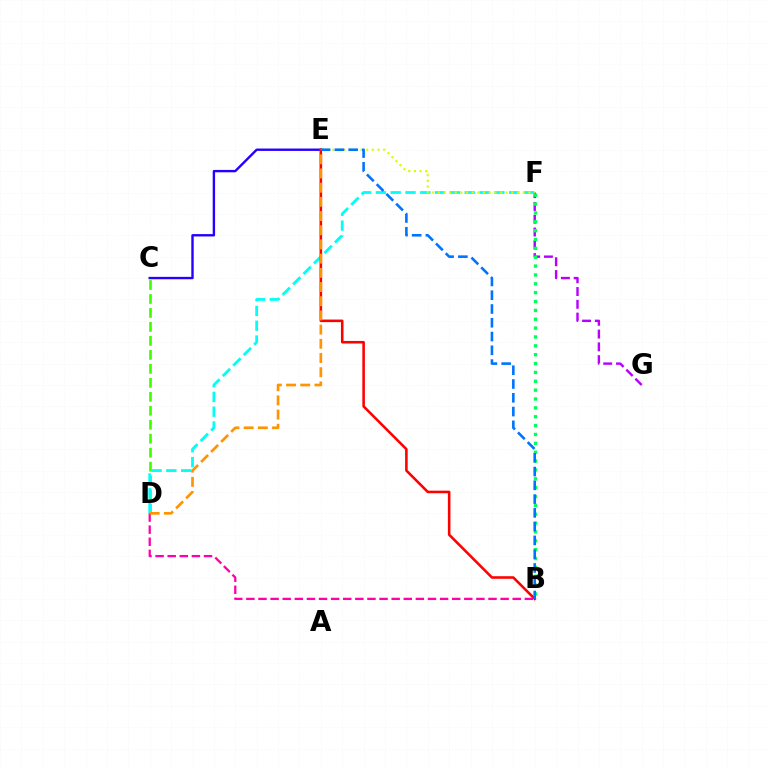{('F', 'G'): [{'color': '#b900ff', 'line_style': 'dashed', 'thickness': 1.74}], ('C', 'D'): [{'color': '#3dff00', 'line_style': 'dashed', 'thickness': 1.9}], ('D', 'F'): [{'color': '#00fff6', 'line_style': 'dashed', 'thickness': 2.01}], ('E', 'F'): [{'color': '#d1ff00', 'line_style': 'dotted', 'thickness': 1.54}], ('C', 'E'): [{'color': '#2500ff', 'line_style': 'solid', 'thickness': 1.72}], ('B', 'E'): [{'color': '#ff0000', 'line_style': 'solid', 'thickness': 1.85}, {'color': '#0074ff', 'line_style': 'dashed', 'thickness': 1.87}], ('B', 'F'): [{'color': '#00ff5c', 'line_style': 'dotted', 'thickness': 2.41}], ('B', 'D'): [{'color': '#ff00ac', 'line_style': 'dashed', 'thickness': 1.64}], ('D', 'E'): [{'color': '#ff9400', 'line_style': 'dashed', 'thickness': 1.93}]}